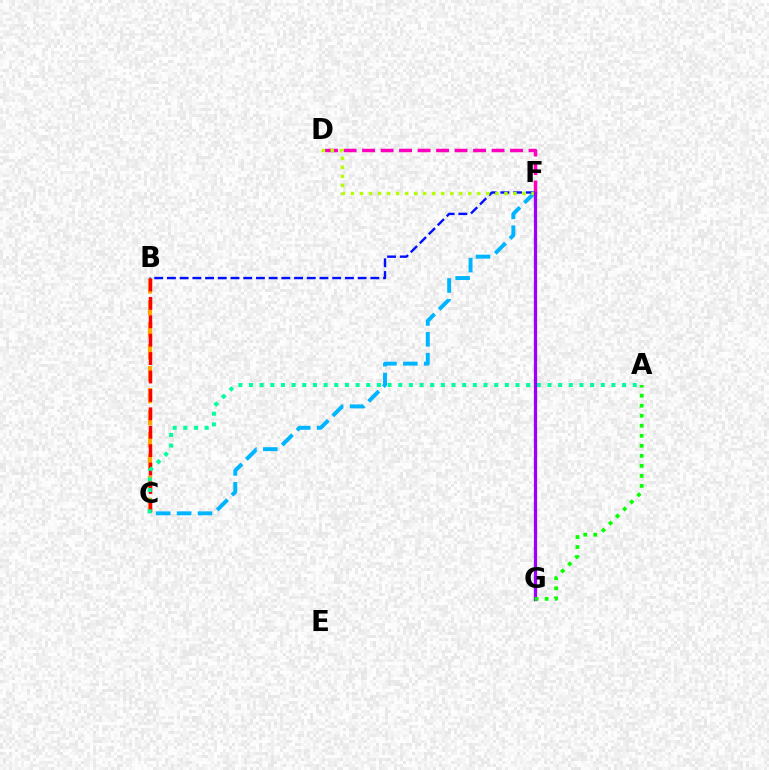{('D', 'F'): [{'color': '#ff00bd', 'line_style': 'dashed', 'thickness': 2.51}, {'color': '#b3ff00', 'line_style': 'dotted', 'thickness': 2.45}], ('B', 'C'): [{'color': '#ffa500', 'line_style': 'dashed', 'thickness': 2.98}, {'color': '#ff0000', 'line_style': 'dashed', 'thickness': 2.5}], ('A', 'C'): [{'color': '#00ff9d', 'line_style': 'dotted', 'thickness': 2.9}], ('B', 'F'): [{'color': '#0010ff', 'line_style': 'dashed', 'thickness': 1.73}], ('C', 'F'): [{'color': '#00b5ff', 'line_style': 'dashed', 'thickness': 2.84}], ('F', 'G'): [{'color': '#9b00ff', 'line_style': 'solid', 'thickness': 2.33}], ('A', 'G'): [{'color': '#08ff00', 'line_style': 'dotted', 'thickness': 2.72}]}